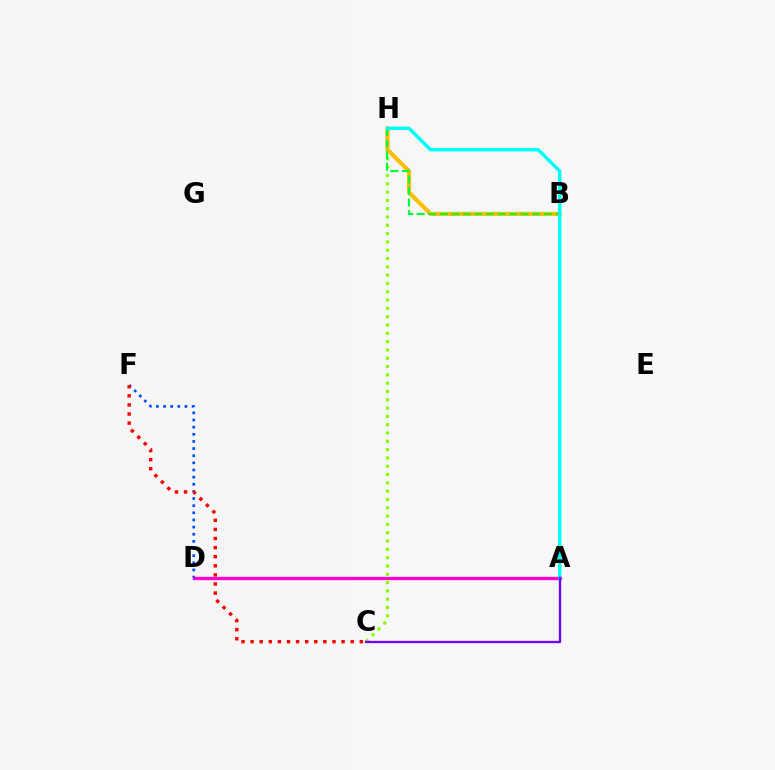{('A', 'D'): [{'color': '#ff00cf', 'line_style': 'solid', 'thickness': 2.39}], ('C', 'H'): [{'color': '#84ff00', 'line_style': 'dotted', 'thickness': 2.26}], ('B', 'H'): [{'color': '#ffbd00', 'line_style': 'solid', 'thickness': 2.98}, {'color': '#00ff39', 'line_style': 'dashed', 'thickness': 1.57}], ('D', 'F'): [{'color': '#004bff', 'line_style': 'dotted', 'thickness': 1.94}], ('A', 'H'): [{'color': '#00fff6', 'line_style': 'solid', 'thickness': 2.49}], ('A', 'C'): [{'color': '#7200ff', 'line_style': 'solid', 'thickness': 1.67}], ('C', 'F'): [{'color': '#ff0000', 'line_style': 'dotted', 'thickness': 2.47}]}